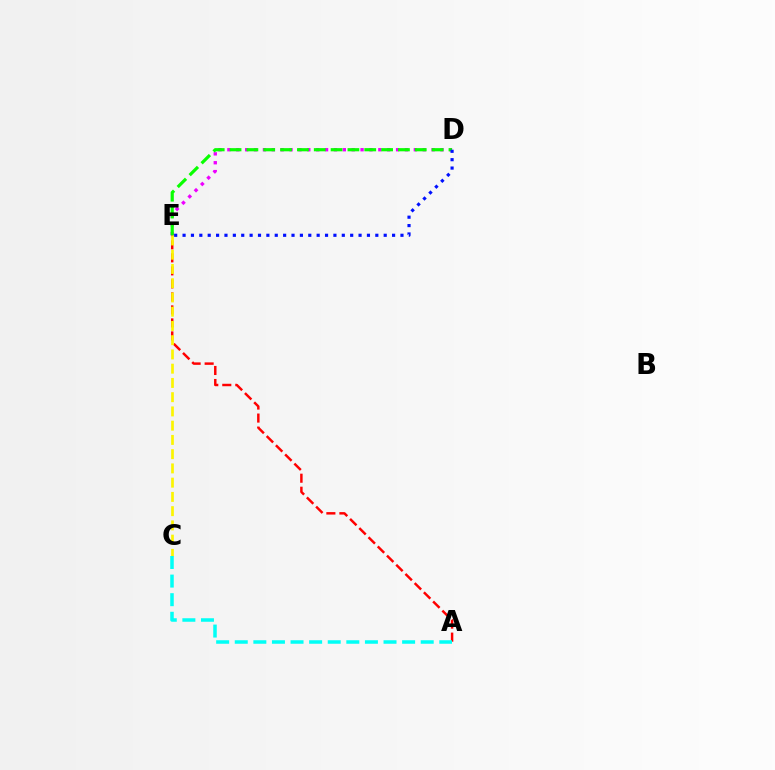{('A', 'E'): [{'color': '#ff0000', 'line_style': 'dashed', 'thickness': 1.77}], ('D', 'E'): [{'color': '#ee00ff', 'line_style': 'dotted', 'thickness': 2.41}, {'color': '#08ff00', 'line_style': 'dashed', 'thickness': 2.29}, {'color': '#0010ff', 'line_style': 'dotted', 'thickness': 2.28}], ('C', 'E'): [{'color': '#fcf500', 'line_style': 'dashed', 'thickness': 1.94}], ('A', 'C'): [{'color': '#00fff6', 'line_style': 'dashed', 'thickness': 2.53}]}